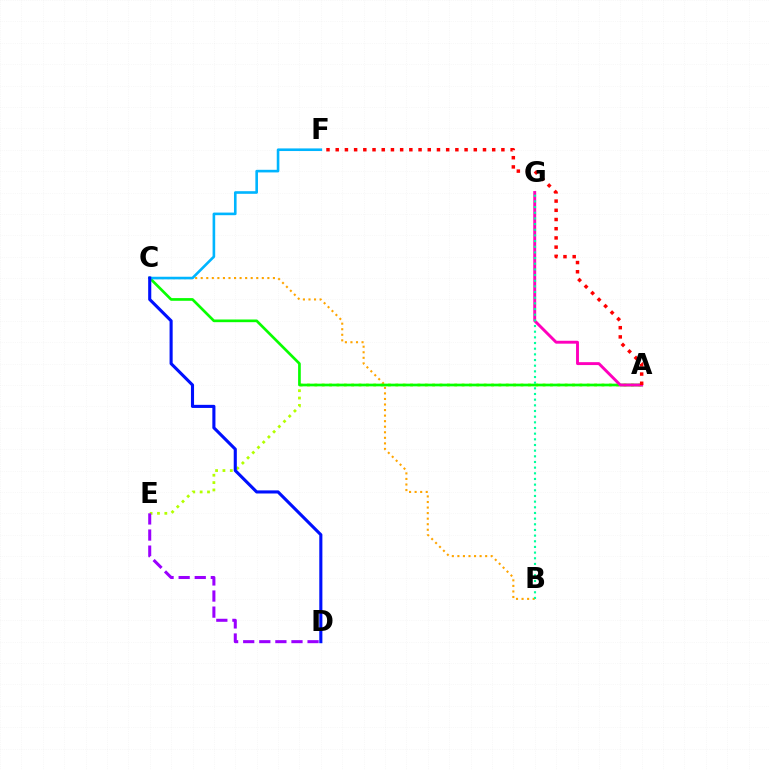{('A', 'E'): [{'color': '#b3ff00', 'line_style': 'dotted', 'thickness': 2.0}], ('D', 'E'): [{'color': '#9b00ff', 'line_style': 'dashed', 'thickness': 2.19}], ('B', 'C'): [{'color': '#ffa500', 'line_style': 'dotted', 'thickness': 1.51}], ('A', 'C'): [{'color': '#08ff00', 'line_style': 'solid', 'thickness': 1.93}], ('A', 'G'): [{'color': '#ff00bd', 'line_style': 'solid', 'thickness': 2.09}], ('B', 'G'): [{'color': '#00ff9d', 'line_style': 'dotted', 'thickness': 1.54}], ('C', 'F'): [{'color': '#00b5ff', 'line_style': 'solid', 'thickness': 1.88}], ('C', 'D'): [{'color': '#0010ff', 'line_style': 'solid', 'thickness': 2.23}], ('A', 'F'): [{'color': '#ff0000', 'line_style': 'dotted', 'thickness': 2.5}]}